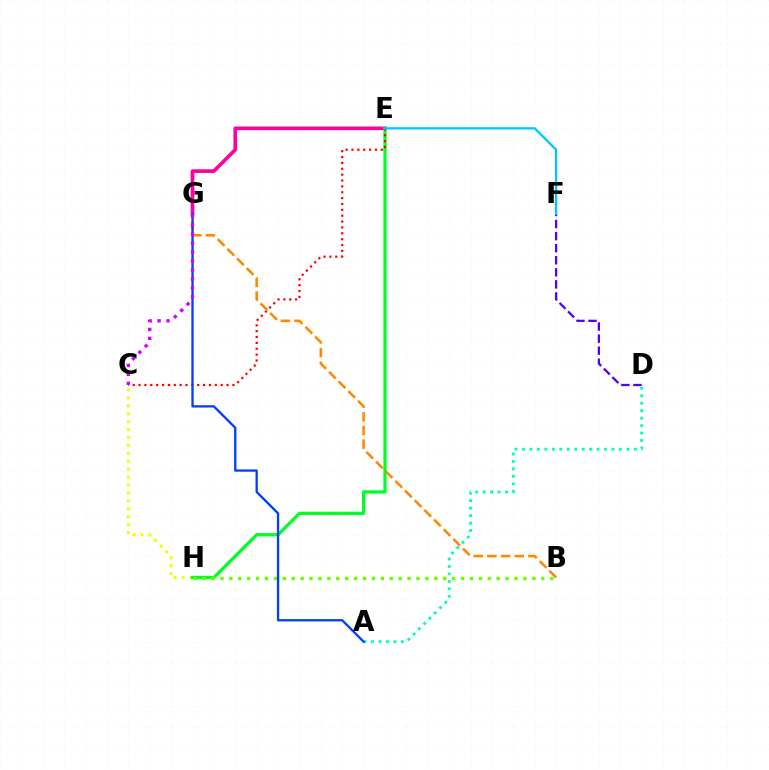{('E', 'G'): [{'color': '#ff00a0', 'line_style': 'solid', 'thickness': 2.65}], ('C', 'H'): [{'color': '#eeff00', 'line_style': 'dotted', 'thickness': 2.15}], ('E', 'H'): [{'color': '#00ff27', 'line_style': 'solid', 'thickness': 2.36}], ('C', 'E'): [{'color': '#ff0000', 'line_style': 'dotted', 'thickness': 1.59}], ('B', 'G'): [{'color': '#ff8800', 'line_style': 'dashed', 'thickness': 1.86}], ('A', 'D'): [{'color': '#00ffaf', 'line_style': 'dotted', 'thickness': 2.03}], ('B', 'H'): [{'color': '#66ff00', 'line_style': 'dotted', 'thickness': 2.42}], ('A', 'G'): [{'color': '#003fff', 'line_style': 'solid', 'thickness': 1.66}], ('C', 'G'): [{'color': '#d600ff', 'line_style': 'dotted', 'thickness': 2.44}], ('D', 'F'): [{'color': '#4f00ff', 'line_style': 'dashed', 'thickness': 1.64}], ('E', 'F'): [{'color': '#00c7ff', 'line_style': 'solid', 'thickness': 1.65}]}